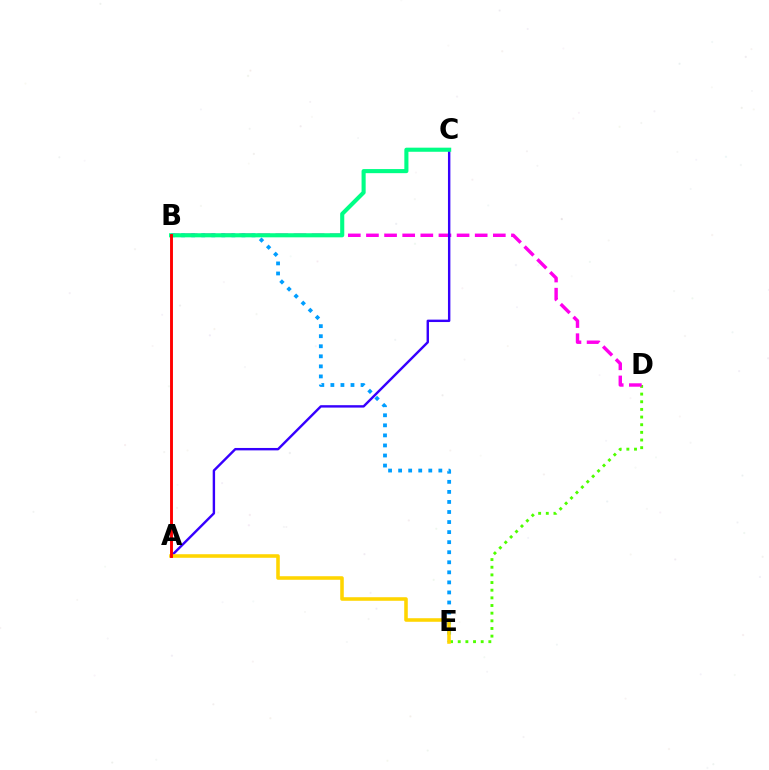{('B', 'E'): [{'color': '#009eff', 'line_style': 'dotted', 'thickness': 2.73}], ('D', 'E'): [{'color': '#4fff00', 'line_style': 'dotted', 'thickness': 2.08}], ('B', 'D'): [{'color': '#ff00ed', 'line_style': 'dashed', 'thickness': 2.46}], ('A', 'C'): [{'color': '#3700ff', 'line_style': 'solid', 'thickness': 1.73}], ('B', 'C'): [{'color': '#00ff86', 'line_style': 'solid', 'thickness': 2.95}], ('A', 'E'): [{'color': '#ffd500', 'line_style': 'solid', 'thickness': 2.57}], ('A', 'B'): [{'color': '#ff0000', 'line_style': 'solid', 'thickness': 2.09}]}